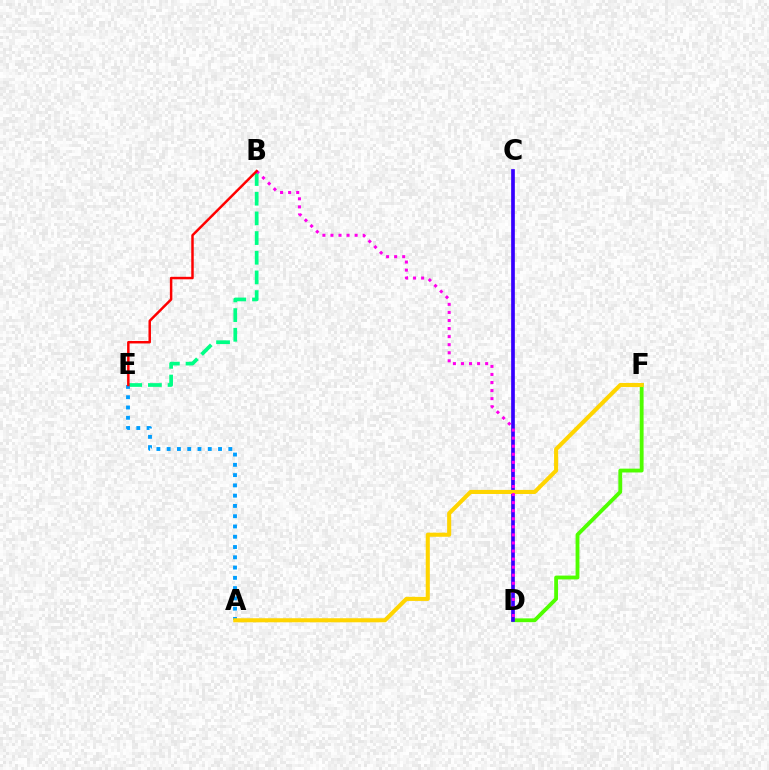{('B', 'E'): [{'color': '#00ff86', 'line_style': 'dashed', 'thickness': 2.67}, {'color': '#ff0000', 'line_style': 'solid', 'thickness': 1.78}], ('D', 'F'): [{'color': '#4fff00', 'line_style': 'solid', 'thickness': 2.76}], ('A', 'E'): [{'color': '#009eff', 'line_style': 'dotted', 'thickness': 2.79}], ('C', 'D'): [{'color': '#3700ff', 'line_style': 'solid', 'thickness': 2.65}], ('A', 'F'): [{'color': '#ffd500', 'line_style': 'solid', 'thickness': 2.93}], ('B', 'D'): [{'color': '#ff00ed', 'line_style': 'dotted', 'thickness': 2.19}]}